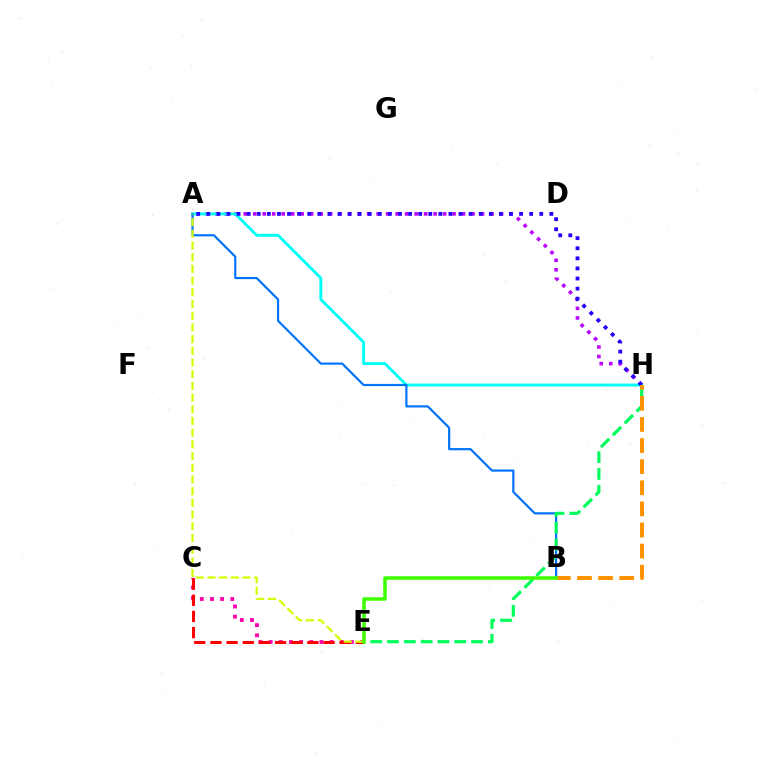{('C', 'E'): [{'color': '#ff00ac', 'line_style': 'dotted', 'thickness': 2.76}, {'color': '#ff0000', 'line_style': 'dashed', 'thickness': 2.2}], ('A', 'H'): [{'color': '#b900ff', 'line_style': 'dotted', 'thickness': 2.58}, {'color': '#00fff6', 'line_style': 'solid', 'thickness': 2.08}, {'color': '#2500ff', 'line_style': 'dotted', 'thickness': 2.74}], ('A', 'B'): [{'color': '#0074ff', 'line_style': 'solid', 'thickness': 1.57}], ('E', 'H'): [{'color': '#00ff5c', 'line_style': 'dashed', 'thickness': 2.28}], ('A', 'E'): [{'color': '#d1ff00', 'line_style': 'dashed', 'thickness': 1.59}], ('B', 'H'): [{'color': '#ff9400', 'line_style': 'dashed', 'thickness': 2.87}], ('B', 'E'): [{'color': '#3dff00', 'line_style': 'solid', 'thickness': 2.53}]}